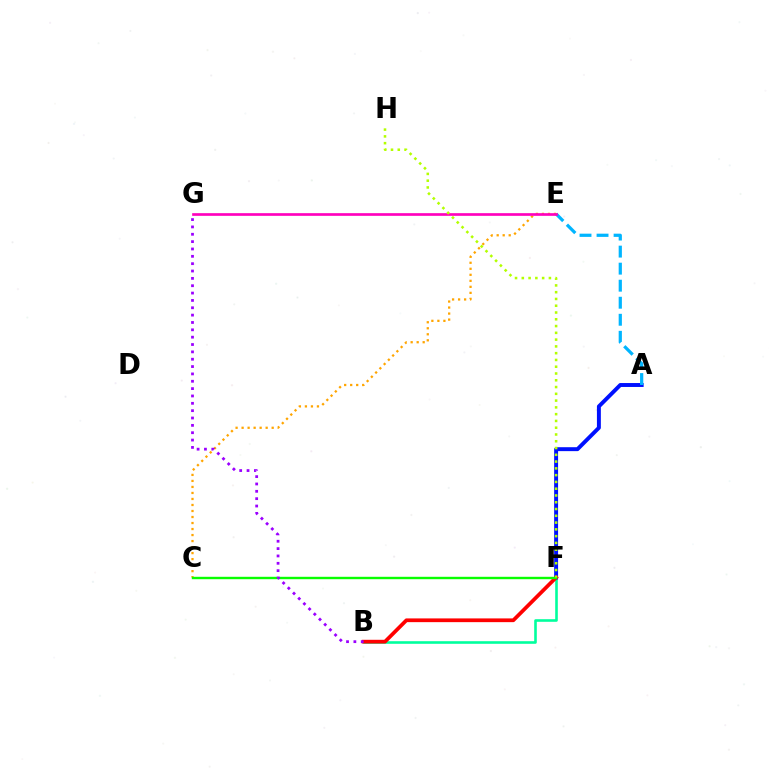{('B', 'F'): [{'color': '#00ff9d', 'line_style': 'solid', 'thickness': 1.88}, {'color': '#ff0000', 'line_style': 'solid', 'thickness': 2.69}], ('C', 'E'): [{'color': '#ffa500', 'line_style': 'dotted', 'thickness': 1.63}], ('A', 'F'): [{'color': '#0010ff', 'line_style': 'solid', 'thickness': 2.83}], ('A', 'E'): [{'color': '#00b5ff', 'line_style': 'dashed', 'thickness': 2.31}], ('C', 'F'): [{'color': '#08ff00', 'line_style': 'solid', 'thickness': 1.73}], ('B', 'G'): [{'color': '#9b00ff', 'line_style': 'dotted', 'thickness': 2.0}], ('E', 'G'): [{'color': '#ff00bd', 'line_style': 'solid', 'thickness': 1.93}], ('F', 'H'): [{'color': '#b3ff00', 'line_style': 'dotted', 'thickness': 1.84}]}